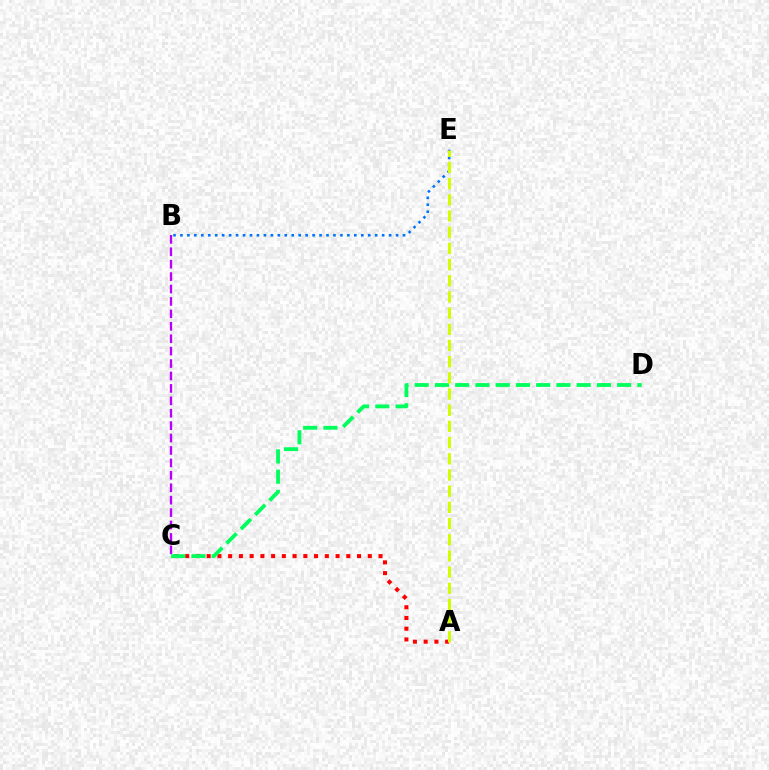{('A', 'C'): [{'color': '#ff0000', 'line_style': 'dotted', 'thickness': 2.92}], ('B', 'C'): [{'color': '#b900ff', 'line_style': 'dashed', 'thickness': 1.69}], ('B', 'E'): [{'color': '#0074ff', 'line_style': 'dotted', 'thickness': 1.89}], ('C', 'D'): [{'color': '#00ff5c', 'line_style': 'dashed', 'thickness': 2.75}], ('A', 'E'): [{'color': '#d1ff00', 'line_style': 'dashed', 'thickness': 2.2}]}